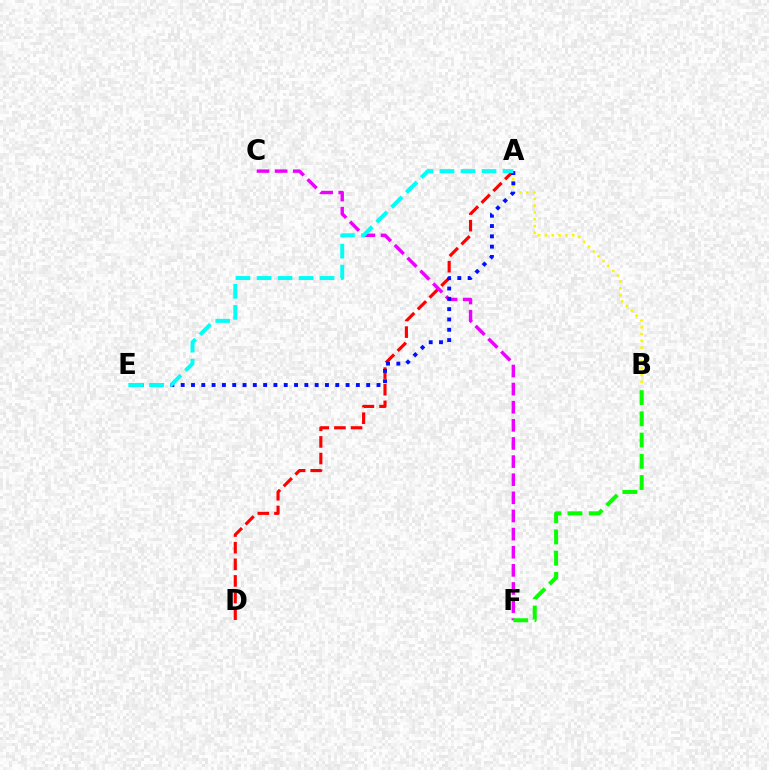{('A', 'B'): [{'color': '#fcf500', 'line_style': 'dotted', 'thickness': 1.85}], ('A', 'D'): [{'color': '#ff0000', 'line_style': 'dashed', 'thickness': 2.26}], ('C', 'F'): [{'color': '#ee00ff', 'line_style': 'dashed', 'thickness': 2.46}], ('A', 'E'): [{'color': '#0010ff', 'line_style': 'dotted', 'thickness': 2.8}, {'color': '#00fff6', 'line_style': 'dashed', 'thickness': 2.86}], ('B', 'F'): [{'color': '#08ff00', 'line_style': 'dashed', 'thickness': 2.88}]}